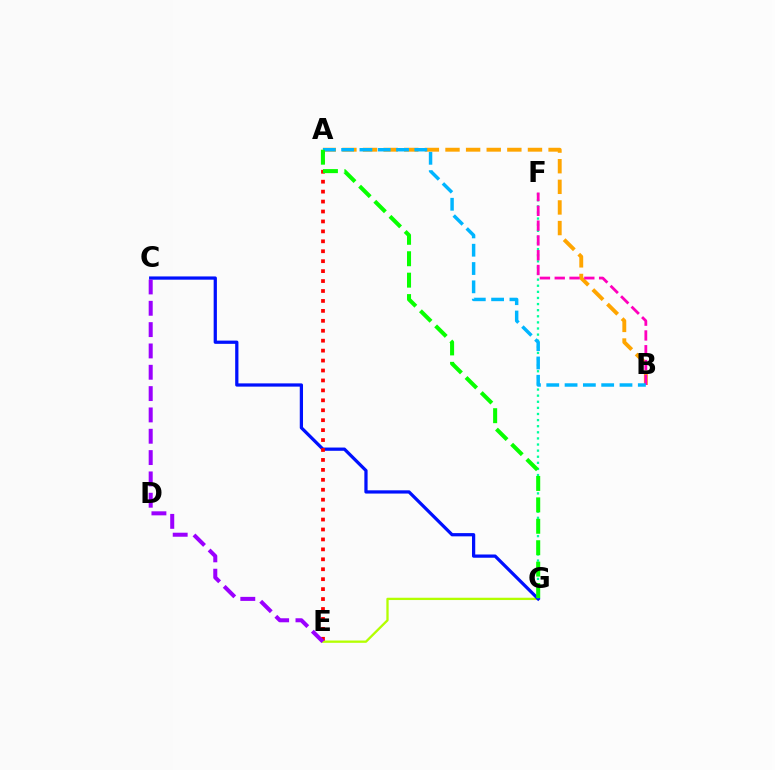{('E', 'G'): [{'color': '#b3ff00', 'line_style': 'solid', 'thickness': 1.66}], ('C', 'G'): [{'color': '#0010ff', 'line_style': 'solid', 'thickness': 2.34}], ('F', 'G'): [{'color': '#00ff9d', 'line_style': 'dotted', 'thickness': 1.66}], ('A', 'B'): [{'color': '#ffa500', 'line_style': 'dashed', 'thickness': 2.8}, {'color': '#00b5ff', 'line_style': 'dashed', 'thickness': 2.49}], ('B', 'F'): [{'color': '#ff00bd', 'line_style': 'dashed', 'thickness': 2.01}], ('A', 'E'): [{'color': '#ff0000', 'line_style': 'dotted', 'thickness': 2.7}], ('C', 'E'): [{'color': '#9b00ff', 'line_style': 'dashed', 'thickness': 2.9}], ('A', 'G'): [{'color': '#08ff00', 'line_style': 'dashed', 'thickness': 2.91}]}